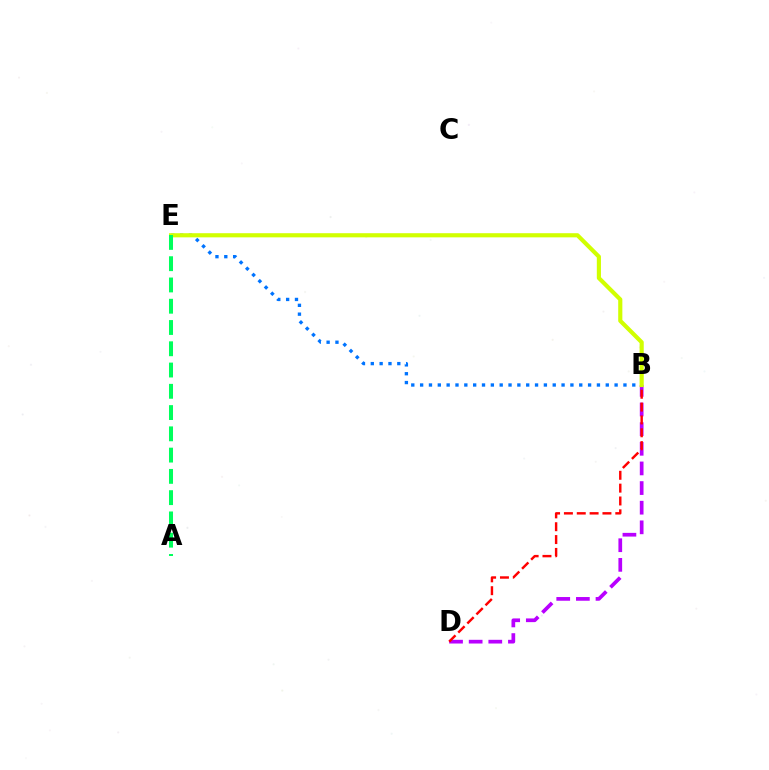{('B', 'E'): [{'color': '#0074ff', 'line_style': 'dotted', 'thickness': 2.4}, {'color': '#d1ff00', 'line_style': 'solid', 'thickness': 2.98}], ('B', 'D'): [{'color': '#b900ff', 'line_style': 'dashed', 'thickness': 2.67}, {'color': '#ff0000', 'line_style': 'dashed', 'thickness': 1.74}], ('A', 'E'): [{'color': '#00ff5c', 'line_style': 'dashed', 'thickness': 2.89}]}